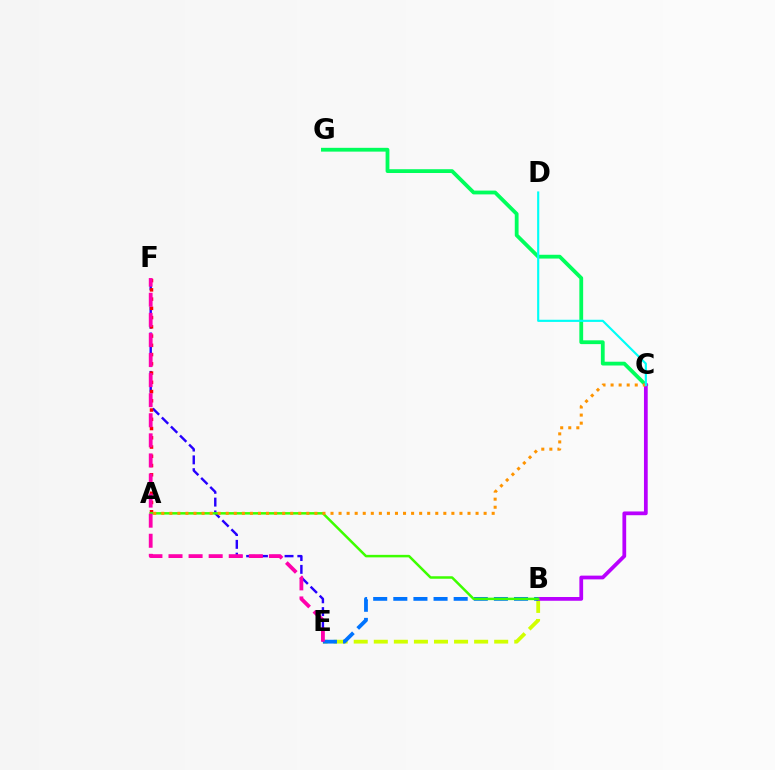{('C', 'G'): [{'color': '#00ff5c', 'line_style': 'solid', 'thickness': 2.73}], ('B', 'E'): [{'color': '#d1ff00', 'line_style': 'dashed', 'thickness': 2.73}, {'color': '#0074ff', 'line_style': 'dashed', 'thickness': 2.73}], ('E', 'F'): [{'color': '#2500ff', 'line_style': 'dashed', 'thickness': 1.74}, {'color': '#ff00ac', 'line_style': 'dashed', 'thickness': 2.73}], ('B', 'C'): [{'color': '#b900ff', 'line_style': 'solid', 'thickness': 2.7}], ('A', 'F'): [{'color': '#ff0000', 'line_style': 'dotted', 'thickness': 2.51}], ('A', 'B'): [{'color': '#3dff00', 'line_style': 'solid', 'thickness': 1.8}], ('A', 'C'): [{'color': '#ff9400', 'line_style': 'dotted', 'thickness': 2.19}], ('C', 'D'): [{'color': '#00fff6', 'line_style': 'solid', 'thickness': 1.55}]}